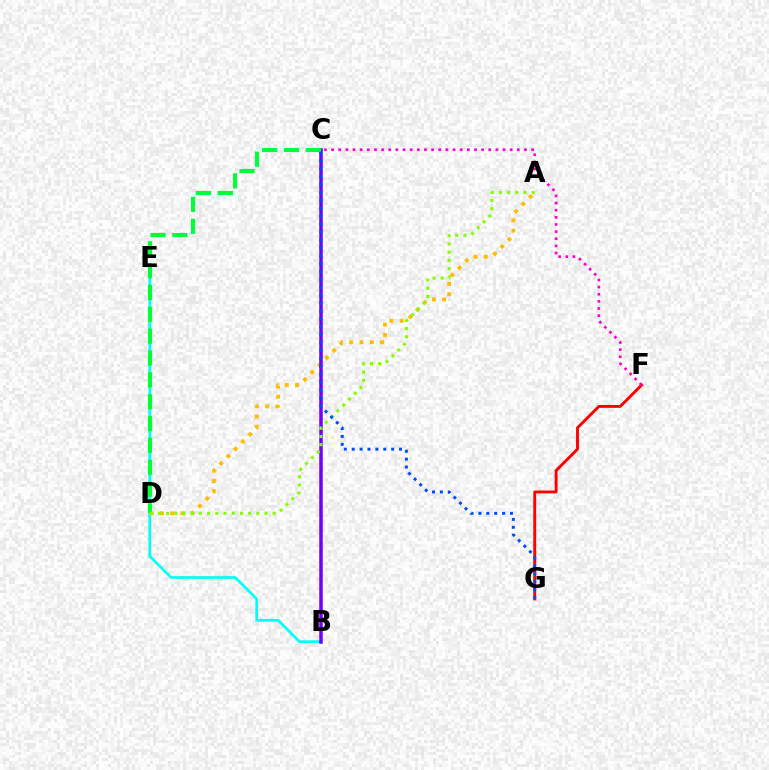{('F', 'G'): [{'color': '#ff0000', 'line_style': 'solid', 'thickness': 2.08}], ('B', 'E'): [{'color': '#00fff6', 'line_style': 'solid', 'thickness': 1.93}], ('A', 'D'): [{'color': '#ffbd00', 'line_style': 'dotted', 'thickness': 2.79}, {'color': '#84ff00', 'line_style': 'dotted', 'thickness': 2.23}], ('B', 'C'): [{'color': '#7200ff', 'line_style': 'solid', 'thickness': 2.53}], ('C', 'D'): [{'color': '#00ff39', 'line_style': 'dashed', 'thickness': 2.97}], ('C', 'G'): [{'color': '#004bff', 'line_style': 'dotted', 'thickness': 2.15}], ('C', 'F'): [{'color': '#ff00cf', 'line_style': 'dotted', 'thickness': 1.94}]}